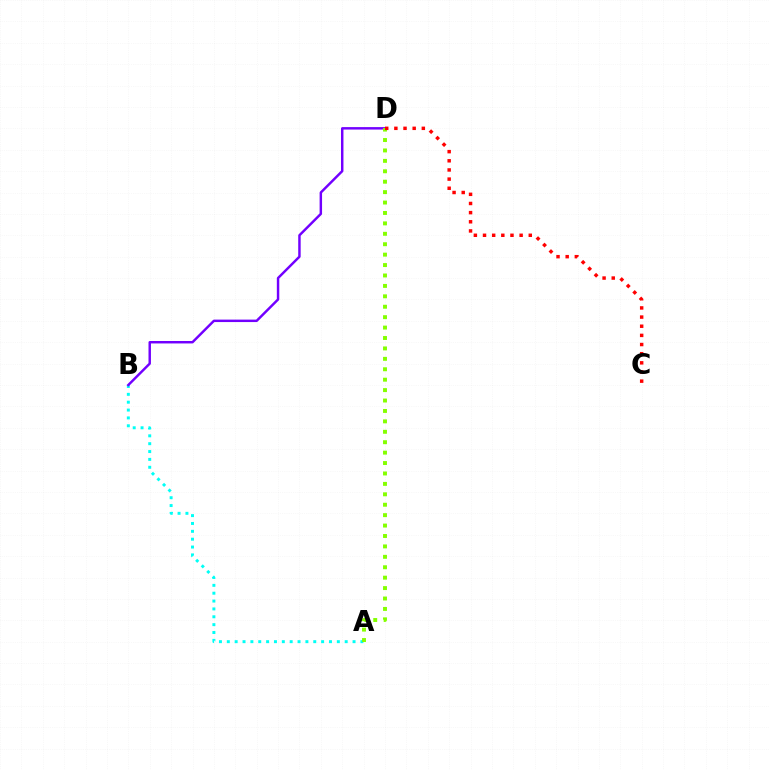{('A', 'B'): [{'color': '#00fff6', 'line_style': 'dotted', 'thickness': 2.14}], ('B', 'D'): [{'color': '#7200ff', 'line_style': 'solid', 'thickness': 1.77}], ('A', 'D'): [{'color': '#84ff00', 'line_style': 'dotted', 'thickness': 2.83}], ('C', 'D'): [{'color': '#ff0000', 'line_style': 'dotted', 'thickness': 2.49}]}